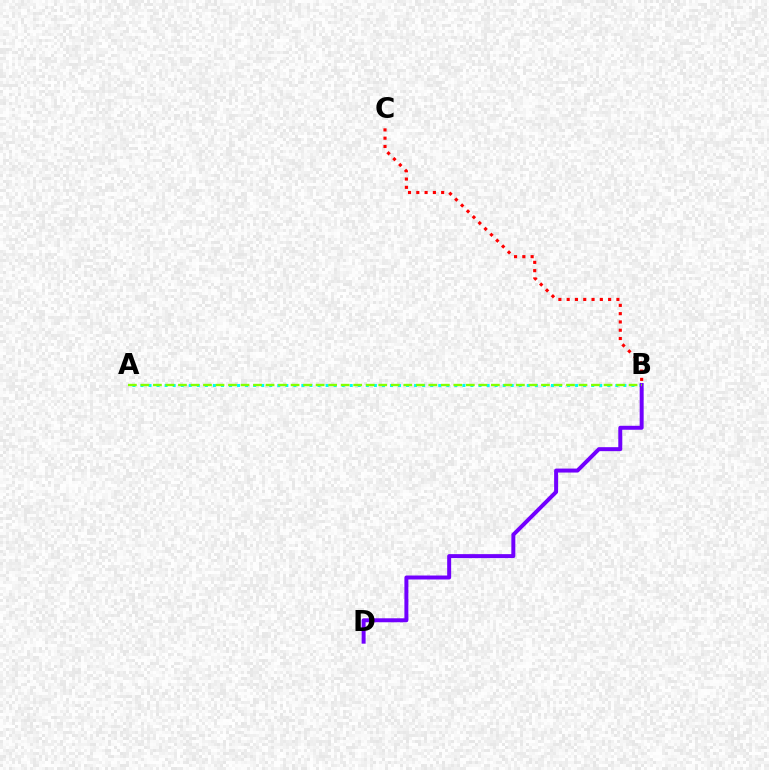{('B', 'C'): [{'color': '#ff0000', 'line_style': 'dotted', 'thickness': 2.25}], ('A', 'B'): [{'color': '#00fff6', 'line_style': 'dotted', 'thickness': 2.19}, {'color': '#84ff00', 'line_style': 'dashed', 'thickness': 1.7}], ('B', 'D'): [{'color': '#7200ff', 'line_style': 'solid', 'thickness': 2.86}]}